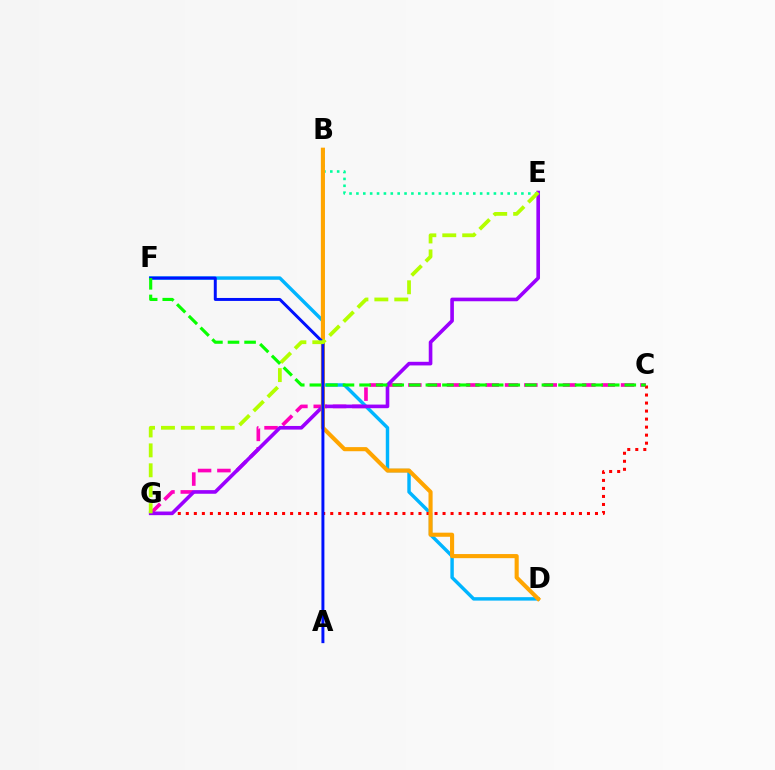{('C', 'G'): [{'color': '#ff00bd', 'line_style': 'dashed', 'thickness': 2.63}, {'color': '#ff0000', 'line_style': 'dotted', 'thickness': 2.18}], ('B', 'E'): [{'color': '#00ff9d', 'line_style': 'dotted', 'thickness': 1.87}], ('D', 'F'): [{'color': '#00b5ff', 'line_style': 'solid', 'thickness': 2.47}], ('E', 'G'): [{'color': '#9b00ff', 'line_style': 'solid', 'thickness': 2.61}, {'color': '#b3ff00', 'line_style': 'dashed', 'thickness': 2.71}], ('B', 'D'): [{'color': '#ffa500', 'line_style': 'solid', 'thickness': 2.96}], ('A', 'F'): [{'color': '#0010ff', 'line_style': 'solid', 'thickness': 2.13}], ('C', 'F'): [{'color': '#08ff00', 'line_style': 'dashed', 'thickness': 2.25}]}